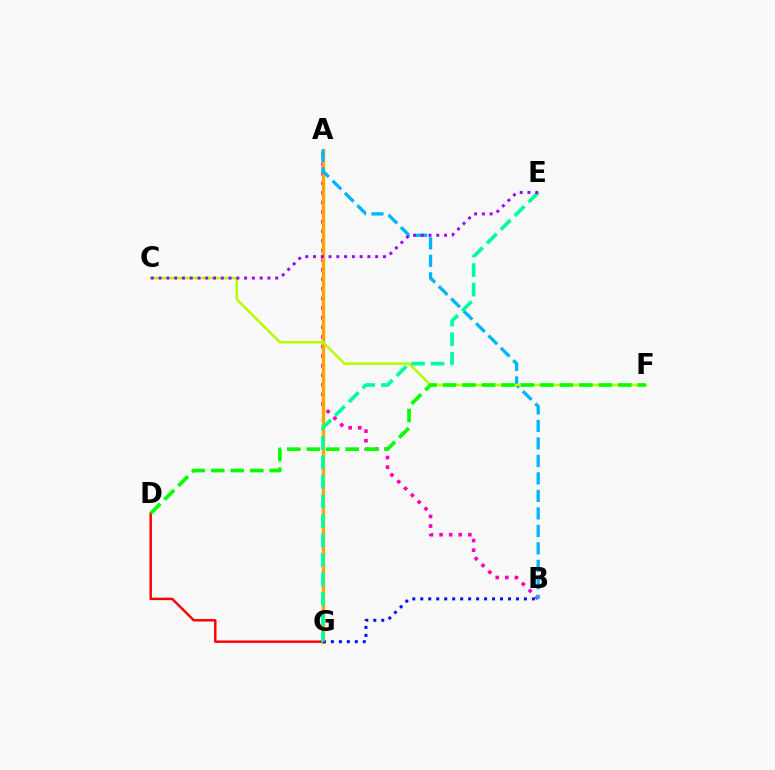{('D', 'G'): [{'color': '#ff0000', 'line_style': 'solid', 'thickness': 1.77}], ('A', 'B'): [{'color': '#ff00bd', 'line_style': 'dotted', 'thickness': 2.61}, {'color': '#00b5ff', 'line_style': 'dashed', 'thickness': 2.38}], ('A', 'G'): [{'color': '#ffa500', 'line_style': 'solid', 'thickness': 2.43}], ('B', 'G'): [{'color': '#0010ff', 'line_style': 'dotted', 'thickness': 2.17}], ('C', 'F'): [{'color': '#b3ff00', 'line_style': 'solid', 'thickness': 1.82}], ('D', 'F'): [{'color': '#08ff00', 'line_style': 'dashed', 'thickness': 2.65}], ('E', 'G'): [{'color': '#00ff9d', 'line_style': 'dashed', 'thickness': 2.65}], ('C', 'E'): [{'color': '#9b00ff', 'line_style': 'dotted', 'thickness': 2.11}]}